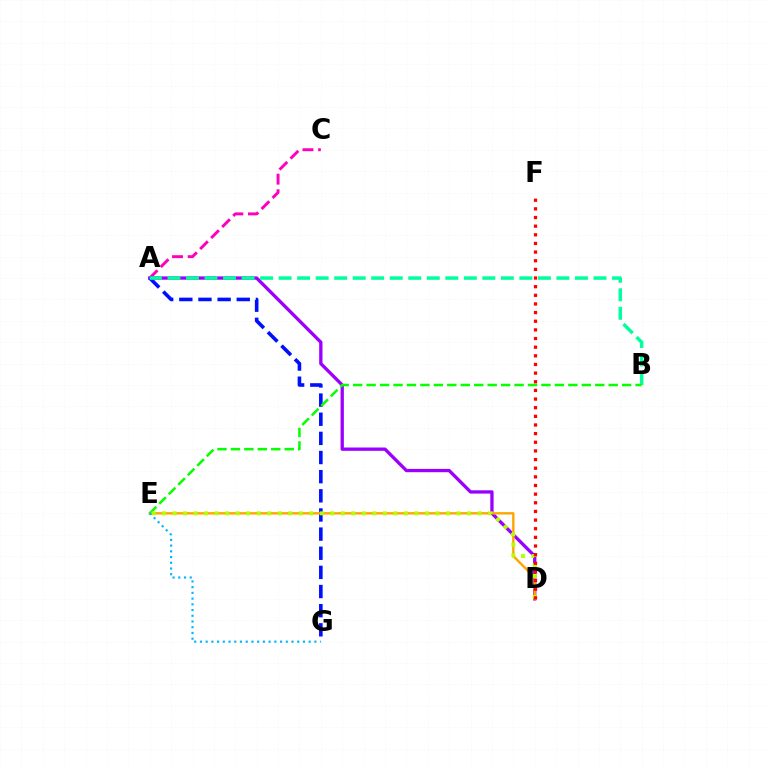{('A', 'C'): [{'color': '#ff00bd', 'line_style': 'dashed', 'thickness': 2.12}], ('A', 'D'): [{'color': '#9b00ff', 'line_style': 'solid', 'thickness': 2.39}], ('A', 'G'): [{'color': '#0010ff', 'line_style': 'dashed', 'thickness': 2.6}], ('D', 'E'): [{'color': '#ffa500', 'line_style': 'solid', 'thickness': 1.73}, {'color': '#b3ff00', 'line_style': 'dotted', 'thickness': 2.86}], ('A', 'B'): [{'color': '#00ff9d', 'line_style': 'dashed', 'thickness': 2.52}], ('B', 'E'): [{'color': '#08ff00', 'line_style': 'dashed', 'thickness': 1.83}], ('E', 'G'): [{'color': '#00b5ff', 'line_style': 'dotted', 'thickness': 1.55}], ('D', 'F'): [{'color': '#ff0000', 'line_style': 'dotted', 'thickness': 2.35}]}